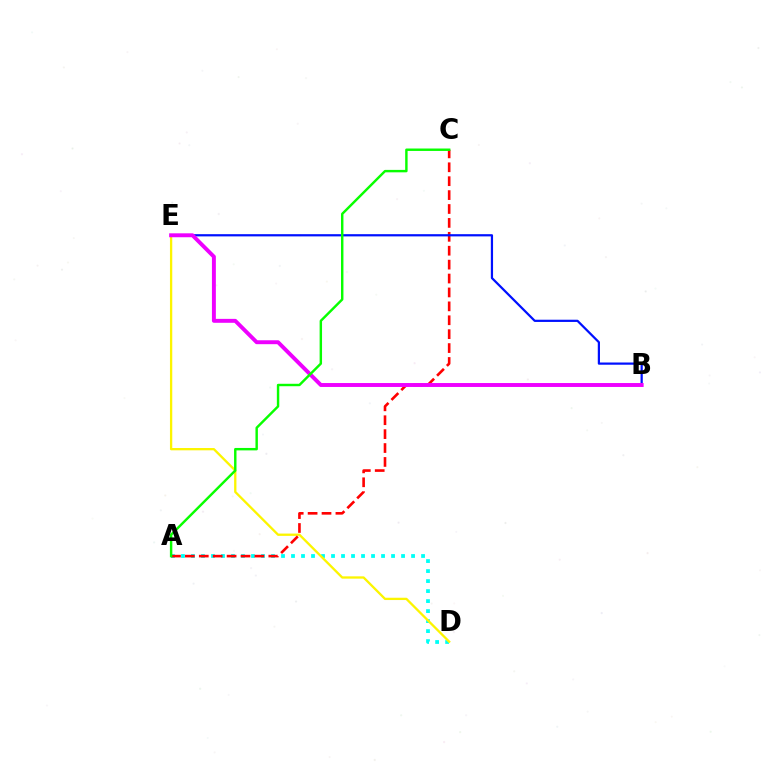{('A', 'D'): [{'color': '#00fff6', 'line_style': 'dotted', 'thickness': 2.72}], ('D', 'E'): [{'color': '#fcf500', 'line_style': 'solid', 'thickness': 1.66}], ('A', 'C'): [{'color': '#ff0000', 'line_style': 'dashed', 'thickness': 1.89}, {'color': '#08ff00', 'line_style': 'solid', 'thickness': 1.75}], ('B', 'E'): [{'color': '#0010ff', 'line_style': 'solid', 'thickness': 1.6}, {'color': '#ee00ff', 'line_style': 'solid', 'thickness': 2.82}]}